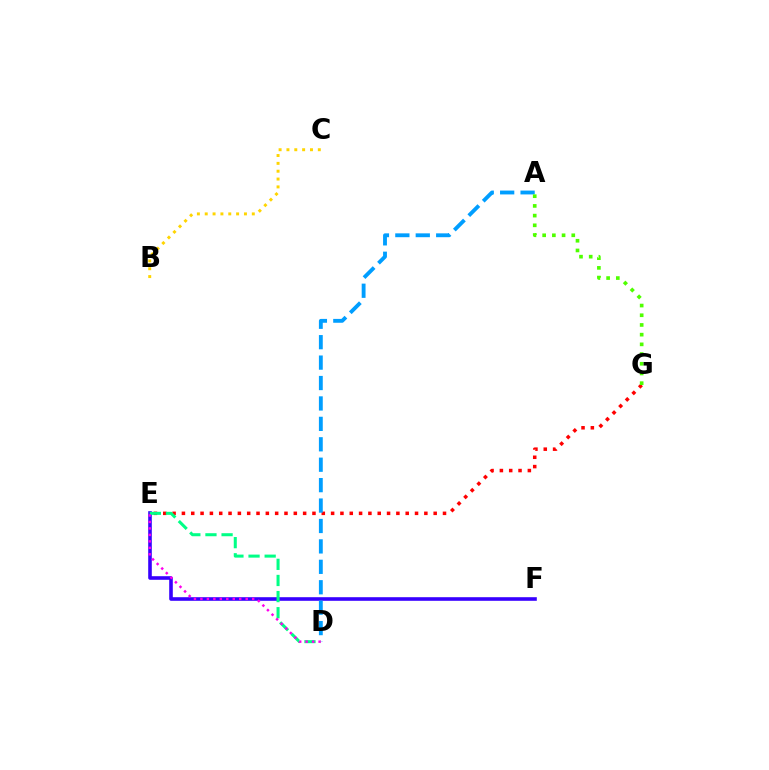{('E', 'G'): [{'color': '#ff0000', 'line_style': 'dotted', 'thickness': 2.53}], ('E', 'F'): [{'color': '#3700ff', 'line_style': 'solid', 'thickness': 2.59}], ('A', 'D'): [{'color': '#009eff', 'line_style': 'dashed', 'thickness': 2.77}], ('B', 'C'): [{'color': '#ffd500', 'line_style': 'dotted', 'thickness': 2.13}], ('D', 'E'): [{'color': '#00ff86', 'line_style': 'dashed', 'thickness': 2.19}, {'color': '#ff00ed', 'line_style': 'dotted', 'thickness': 1.76}], ('A', 'G'): [{'color': '#4fff00', 'line_style': 'dotted', 'thickness': 2.64}]}